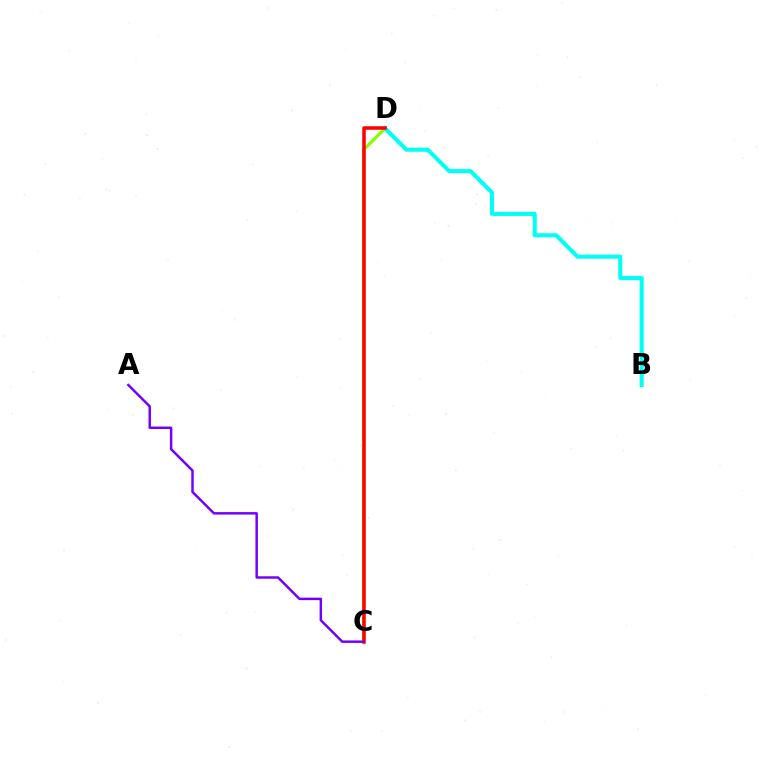{('C', 'D'): [{'color': '#84ff00', 'line_style': 'solid', 'thickness': 2.26}, {'color': '#ff0000', 'line_style': 'solid', 'thickness': 2.54}], ('B', 'D'): [{'color': '#00fff6', 'line_style': 'solid', 'thickness': 2.93}], ('A', 'C'): [{'color': '#7200ff', 'line_style': 'solid', 'thickness': 1.78}]}